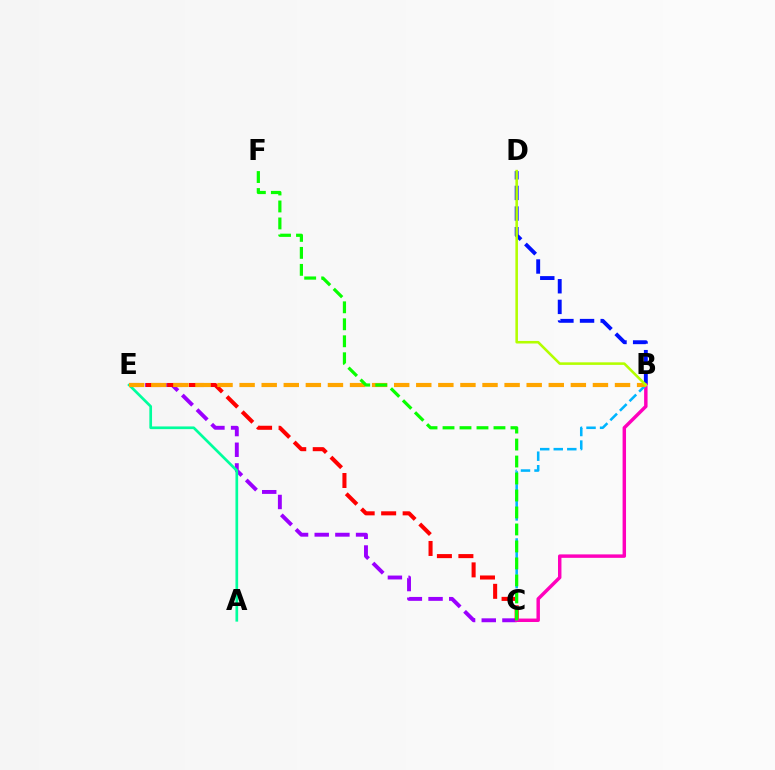{('C', 'E'): [{'color': '#9b00ff', 'line_style': 'dashed', 'thickness': 2.81}, {'color': '#ff0000', 'line_style': 'dashed', 'thickness': 2.92}], ('B', 'D'): [{'color': '#0010ff', 'line_style': 'dashed', 'thickness': 2.8}, {'color': '#b3ff00', 'line_style': 'solid', 'thickness': 1.85}], ('A', 'E'): [{'color': '#00ff9d', 'line_style': 'solid', 'thickness': 1.94}], ('B', 'C'): [{'color': '#ff00bd', 'line_style': 'solid', 'thickness': 2.48}, {'color': '#00b5ff', 'line_style': 'dashed', 'thickness': 1.84}], ('B', 'E'): [{'color': '#ffa500', 'line_style': 'dashed', 'thickness': 3.0}], ('C', 'F'): [{'color': '#08ff00', 'line_style': 'dashed', 'thickness': 2.31}]}